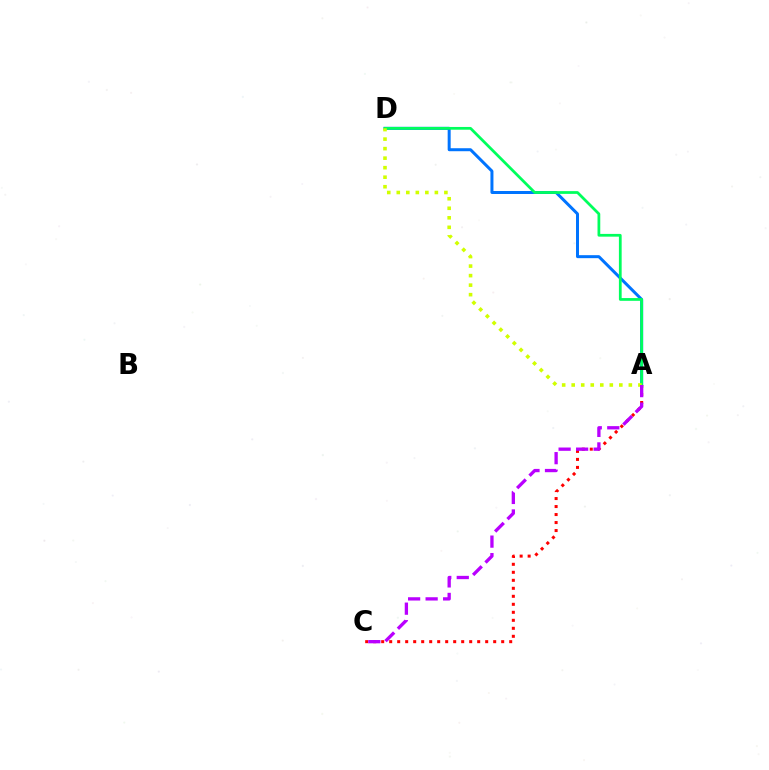{('A', 'D'): [{'color': '#0074ff', 'line_style': 'solid', 'thickness': 2.16}, {'color': '#00ff5c', 'line_style': 'solid', 'thickness': 1.98}, {'color': '#d1ff00', 'line_style': 'dotted', 'thickness': 2.59}], ('A', 'C'): [{'color': '#ff0000', 'line_style': 'dotted', 'thickness': 2.17}, {'color': '#b900ff', 'line_style': 'dashed', 'thickness': 2.38}]}